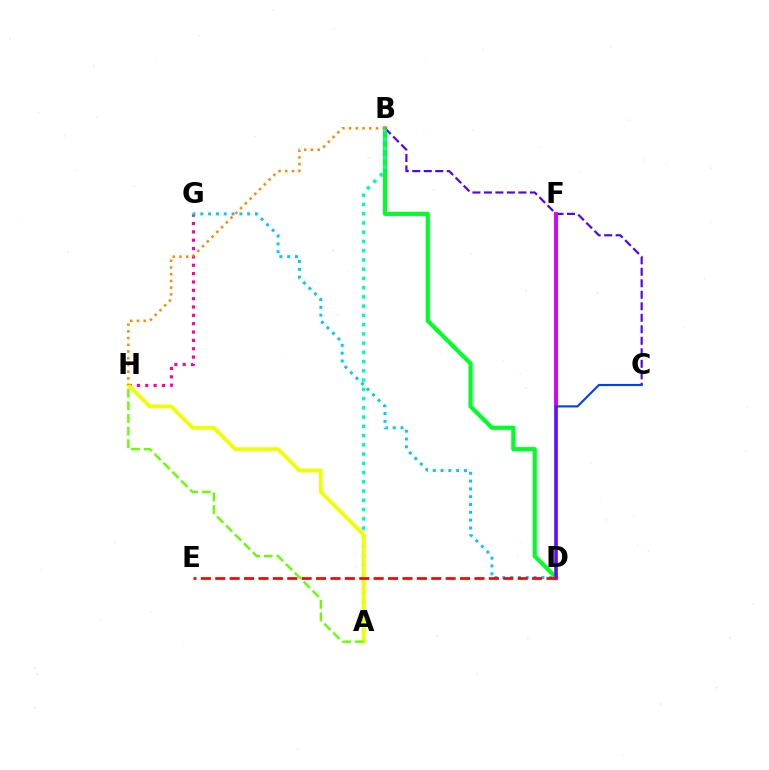{('B', 'D'): [{'color': '#00ff27', 'line_style': 'solid', 'thickness': 2.99}], ('G', 'H'): [{'color': '#ff00a0', 'line_style': 'dotted', 'thickness': 2.27}], ('B', 'C'): [{'color': '#4f00ff', 'line_style': 'dashed', 'thickness': 1.56}], ('D', 'F'): [{'color': '#d600ff', 'line_style': 'solid', 'thickness': 2.82}], ('A', 'B'): [{'color': '#00ffaf', 'line_style': 'dotted', 'thickness': 2.51}], ('A', 'H'): [{'color': '#eeff00', 'line_style': 'solid', 'thickness': 2.73}, {'color': '#66ff00', 'line_style': 'dashed', 'thickness': 1.72}], ('C', 'D'): [{'color': '#003fff', 'line_style': 'solid', 'thickness': 1.53}], ('D', 'G'): [{'color': '#00c7ff', 'line_style': 'dotted', 'thickness': 2.12}], ('B', 'H'): [{'color': '#ff8800', 'line_style': 'dotted', 'thickness': 1.83}], ('D', 'E'): [{'color': '#ff0000', 'line_style': 'dashed', 'thickness': 1.96}]}